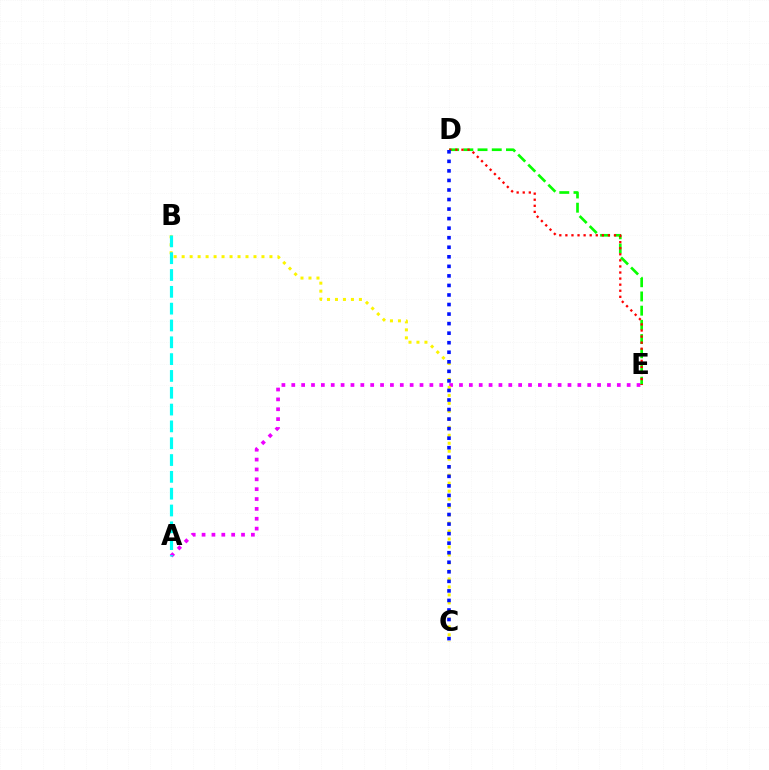{('A', 'E'): [{'color': '#ee00ff', 'line_style': 'dotted', 'thickness': 2.68}], ('D', 'E'): [{'color': '#08ff00', 'line_style': 'dashed', 'thickness': 1.93}, {'color': '#ff0000', 'line_style': 'dotted', 'thickness': 1.65}], ('B', 'C'): [{'color': '#fcf500', 'line_style': 'dotted', 'thickness': 2.17}], ('A', 'B'): [{'color': '#00fff6', 'line_style': 'dashed', 'thickness': 2.29}], ('C', 'D'): [{'color': '#0010ff', 'line_style': 'dotted', 'thickness': 2.59}]}